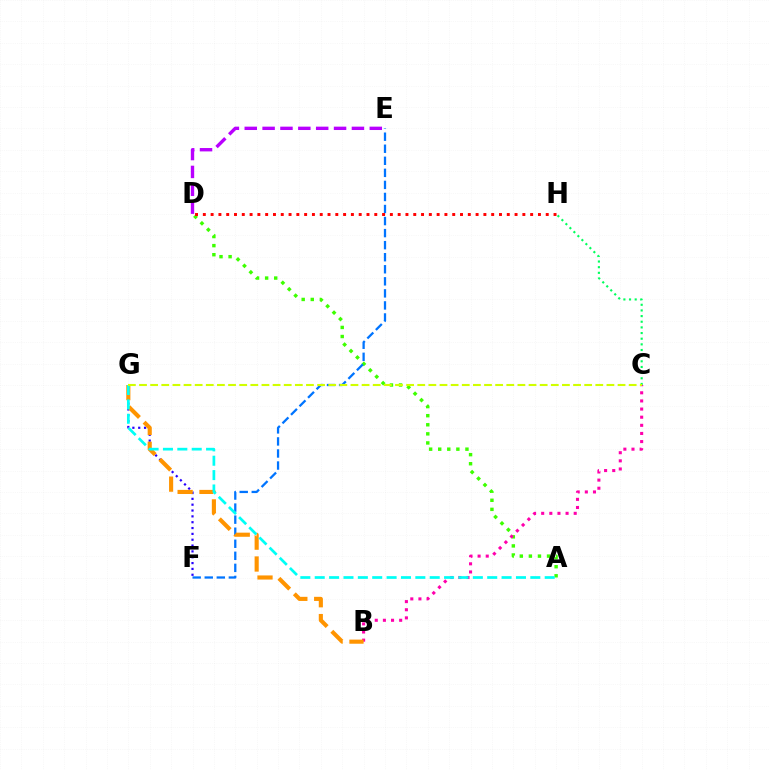{('A', 'D'): [{'color': '#3dff00', 'line_style': 'dotted', 'thickness': 2.47}], ('C', 'H'): [{'color': '#00ff5c', 'line_style': 'dotted', 'thickness': 1.54}], ('D', 'E'): [{'color': '#b900ff', 'line_style': 'dashed', 'thickness': 2.43}], ('B', 'C'): [{'color': '#ff00ac', 'line_style': 'dotted', 'thickness': 2.21}], ('F', 'G'): [{'color': '#2500ff', 'line_style': 'dotted', 'thickness': 1.59}], ('E', 'F'): [{'color': '#0074ff', 'line_style': 'dashed', 'thickness': 1.64}], ('B', 'G'): [{'color': '#ff9400', 'line_style': 'dashed', 'thickness': 2.97}], ('A', 'G'): [{'color': '#00fff6', 'line_style': 'dashed', 'thickness': 1.95}], ('D', 'H'): [{'color': '#ff0000', 'line_style': 'dotted', 'thickness': 2.12}], ('C', 'G'): [{'color': '#d1ff00', 'line_style': 'dashed', 'thickness': 1.51}]}